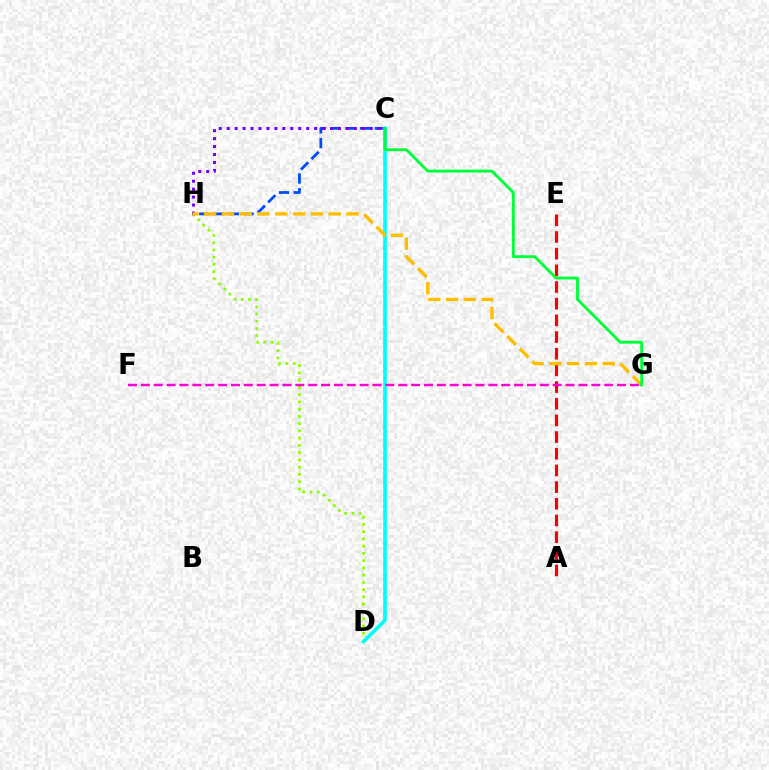{('D', 'H'): [{'color': '#84ff00', 'line_style': 'dotted', 'thickness': 1.97}], ('C', 'H'): [{'color': '#004bff', 'line_style': 'dashed', 'thickness': 2.0}, {'color': '#7200ff', 'line_style': 'dotted', 'thickness': 2.16}], ('A', 'E'): [{'color': '#ff0000', 'line_style': 'dashed', 'thickness': 2.27}], ('C', 'D'): [{'color': '#00fff6', 'line_style': 'solid', 'thickness': 2.63}], ('G', 'H'): [{'color': '#ffbd00', 'line_style': 'dashed', 'thickness': 2.42}], ('F', 'G'): [{'color': '#ff00cf', 'line_style': 'dashed', 'thickness': 1.75}], ('C', 'G'): [{'color': '#00ff39', 'line_style': 'solid', 'thickness': 2.06}]}